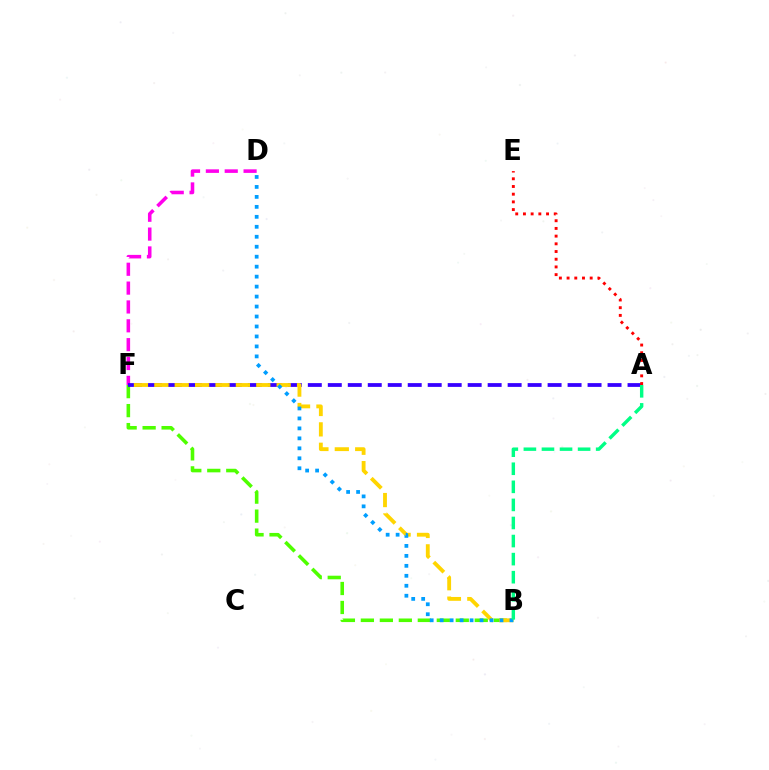{('B', 'F'): [{'color': '#4fff00', 'line_style': 'dashed', 'thickness': 2.58}, {'color': '#ffd500', 'line_style': 'dashed', 'thickness': 2.77}], ('D', 'F'): [{'color': '#ff00ed', 'line_style': 'dashed', 'thickness': 2.56}], ('A', 'F'): [{'color': '#3700ff', 'line_style': 'dashed', 'thickness': 2.71}], ('B', 'D'): [{'color': '#009eff', 'line_style': 'dotted', 'thickness': 2.71}], ('A', 'B'): [{'color': '#00ff86', 'line_style': 'dashed', 'thickness': 2.46}], ('A', 'E'): [{'color': '#ff0000', 'line_style': 'dotted', 'thickness': 2.09}]}